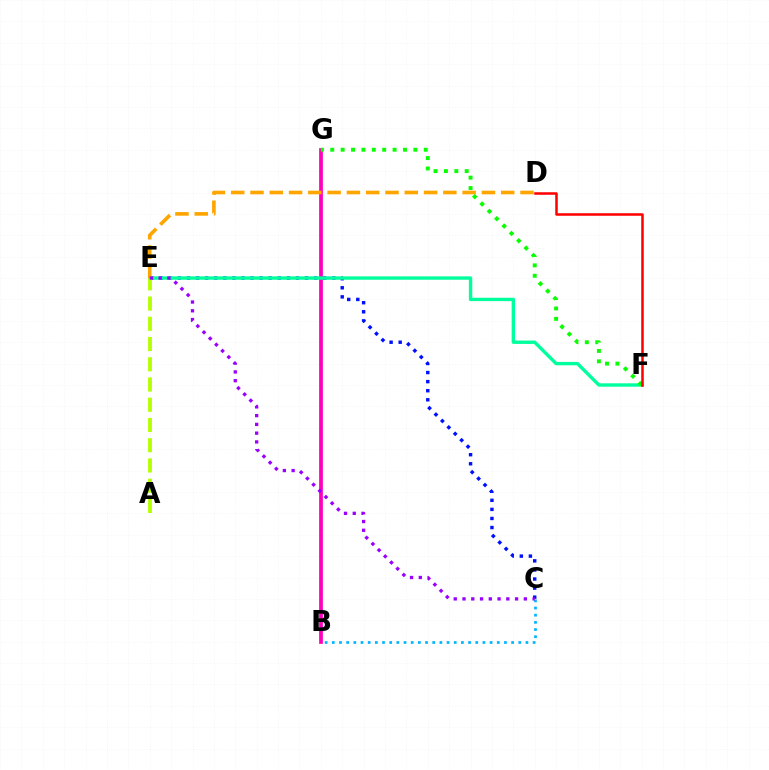{('C', 'E'): [{'color': '#0010ff', 'line_style': 'dotted', 'thickness': 2.47}, {'color': '#9b00ff', 'line_style': 'dotted', 'thickness': 2.38}], ('B', 'G'): [{'color': '#ff00bd', 'line_style': 'solid', 'thickness': 2.69}], ('E', 'F'): [{'color': '#00ff9d', 'line_style': 'solid', 'thickness': 2.43}], ('F', 'G'): [{'color': '#08ff00', 'line_style': 'dotted', 'thickness': 2.82}], ('D', 'E'): [{'color': '#ffa500', 'line_style': 'dashed', 'thickness': 2.62}], ('B', 'C'): [{'color': '#00b5ff', 'line_style': 'dotted', 'thickness': 1.95}], ('A', 'E'): [{'color': '#b3ff00', 'line_style': 'dashed', 'thickness': 2.75}], ('D', 'F'): [{'color': '#ff0000', 'line_style': 'solid', 'thickness': 1.82}]}